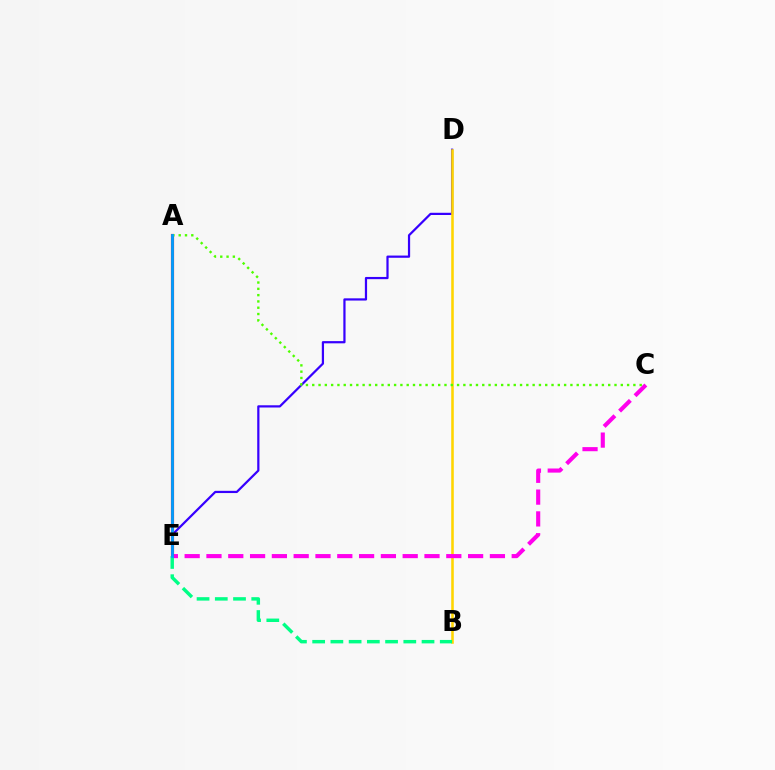{('D', 'E'): [{'color': '#3700ff', 'line_style': 'solid', 'thickness': 1.6}], ('B', 'D'): [{'color': '#ffd500', 'line_style': 'solid', 'thickness': 1.85}], ('C', 'E'): [{'color': '#ff00ed', 'line_style': 'dashed', 'thickness': 2.96}], ('A', 'E'): [{'color': '#ff0000', 'line_style': 'solid', 'thickness': 2.27}, {'color': '#009eff', 'line_style': 'solid', 'thickness': 2.02}], ('B', 'E'): [{'color': '#00ff86', 'line_style': 'dashed', 'thickness': 2.48}], ('A', 'C'): [{'color': '#4fff00', 'line_style': 'dotted', 'thickness': 1.71}]}